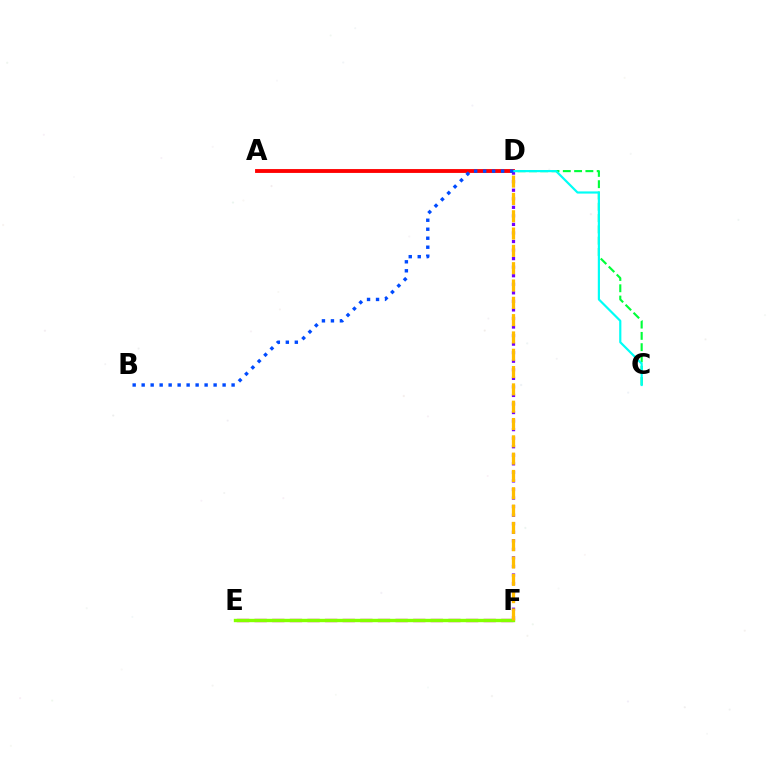{('E', 'F'): [{'color': '#ff00cf', 'line_style': 'dashed', 'thickness': 2.39}, {'color': '#84ff00', 'line_style': 'solid', 'thickness': 2.43}], ('C', 'D'): [{'color': '#00ff39', 'line_style': 'dashed', 'thickness': 1.53}, {'color': '#00fff6', 'line_style': 'solid', 'thickness': 1.57}], ('A', 'D'): [{'color': '#ff0000', 'line_style': 'solid', 'thickness': 2.77}], ('D', 'F'): [{'color': '#7200ff', 'line_style': 'dotted', 'thickness': 2.32}, {'color': '#ffbd00', 'line_style': 'dashed', 'thickness': 2.35}], ('B', 'D'): [{'color': '#004bff', 'line_style': 'dotted', 'thickness': 2.44}]}